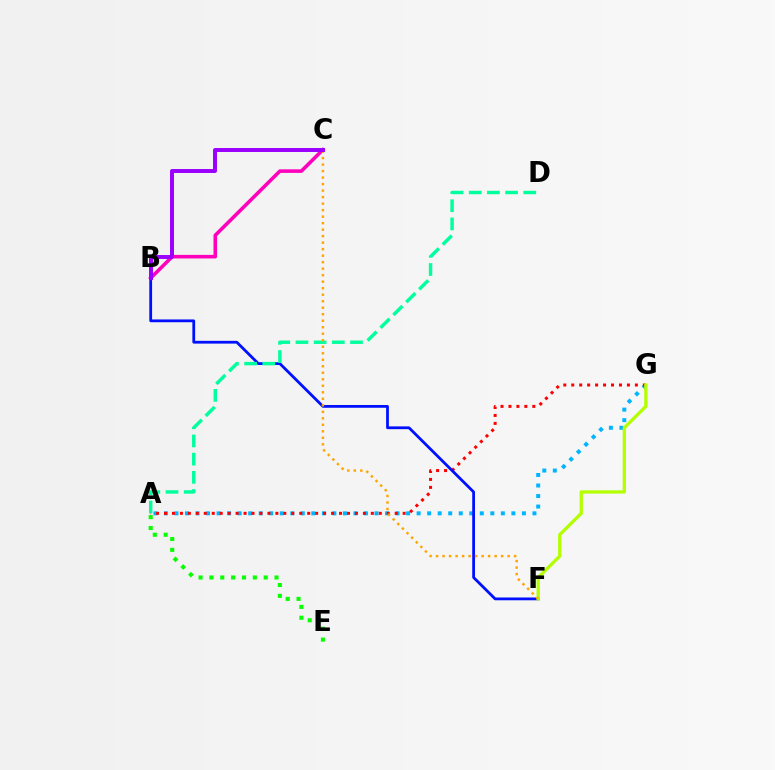{('A', 'G'): [{'color': '#00b5ff', 'line_style': 'dotted', 'thickness': 2.86}, {'color': '#ff0000', 'line_style': 'dotted', 'thickness': 2.16}], ('B', 'F'): [{'color': '#0010ff', 'line_style': 'solid', 'thickness': 2.0}], ('F', 'G'): [{'color': '#b3ff00', 'line_style': 'solid', 'thickness': 2.35}], ('B', 'C'): [{'color': '#ff00bd', 'line_style': 'solid', 'thickness': 2.58}, {'color': '#9b00ff', 'line_style': 'solid', 'thickness': 2.85}], ('A', 'D'): [{'color': '#00ff9d', 'line_style': 'dashed', 'thickness': 2.47}], ('C', 'F'): [{'color': '#ffa500', 'line_style': 'dotted', 'thickness': 1.77}], ('A', 'E'): [{'color': '#08ff00', 'line_style': 'dotted', 'thickness': 2.95}]}